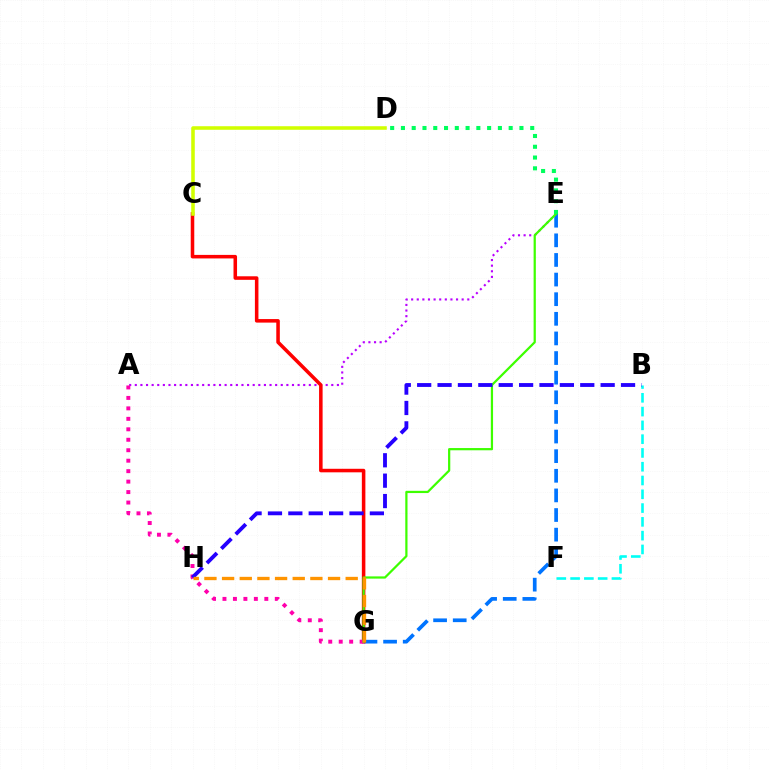{('A', 'E'): [{'color': '#b900ff', 'line_style': 'dotted', 'thickness': 1.53}], ('E', 'G'): [{'color': '#0074ff', 'line_style': 'dashed', 'thickness': 2.67}, {'color': '#3dff00', 'line_style': 'solid', 'thickness': 1.61}], ('C', 'G'): [{'color': '#ff0000', 'line_style': 'solid', 'thickness': 2.55}], ('A', 'G'): [{'color': '#ff00ac', 'line_style': 'dotted', 'thickness': 2.84}], ('B', 'F'): [{'color': '#00fff6', 'line_style': 'dashed', 'thickness': 1.87}], ('D', 'E'): [{'color': '#00ff5c', 'line_style': 'dotted', 'thickness': 2.93}], ('C', 'D'): [{'color': '#d1ff00', 'line_style': 'solid', 'thickness': 2.56}], ('B', 'H'): [{'color': '#2500ff', 'line_style': 'dashed', 'thickness': 2.77}], ('G', 'H'): [{'color': '#ff9400', 'line_style': 'dashed', 'thickness': 2.4}]}